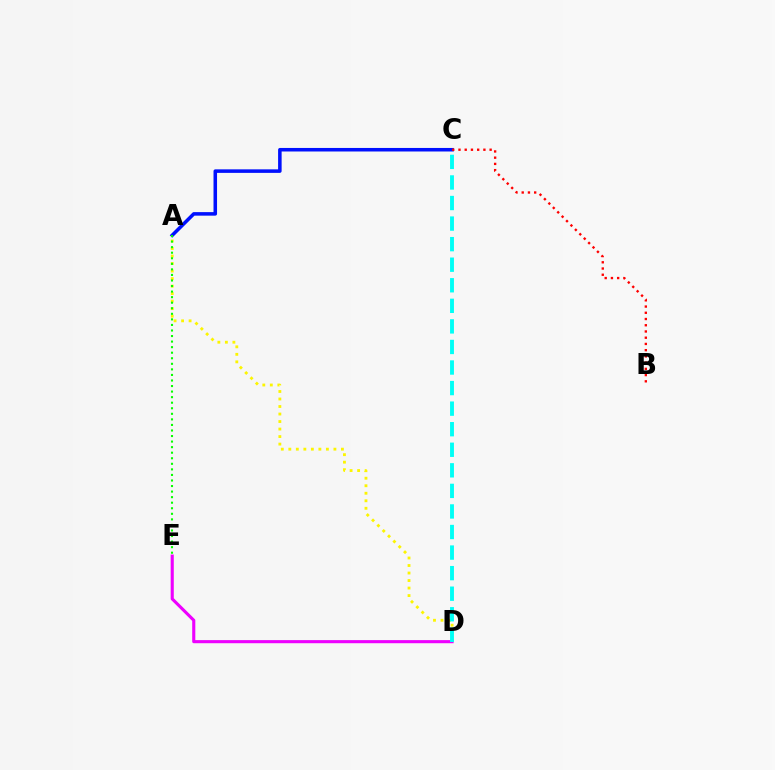{('A', 'D'): [{'color': '#fcf500', 'line_style': 'dotted', 'thickness': 2.04}], ('A', 'C'): [{'color': '#0010ff', 'line_style': 'solid', 'thickness': 2.55}], ('D', 'E'): [{'color': '#ee00ff', 'line_style': 'solid', 'thickness': 2.23}], ('C', 'D'): [{'color': '#00fff6', 'line_style': 'dashed', 'thickness': 2.79}], ('A', 'E'): [{'color': '#08ff00', 'line_style': 'dotted', 'thickness': 1.51}], ('B', 'C'): [{'color': '#ff0000', 'line_style': 'dotted', 'thickness': 1.69}]}